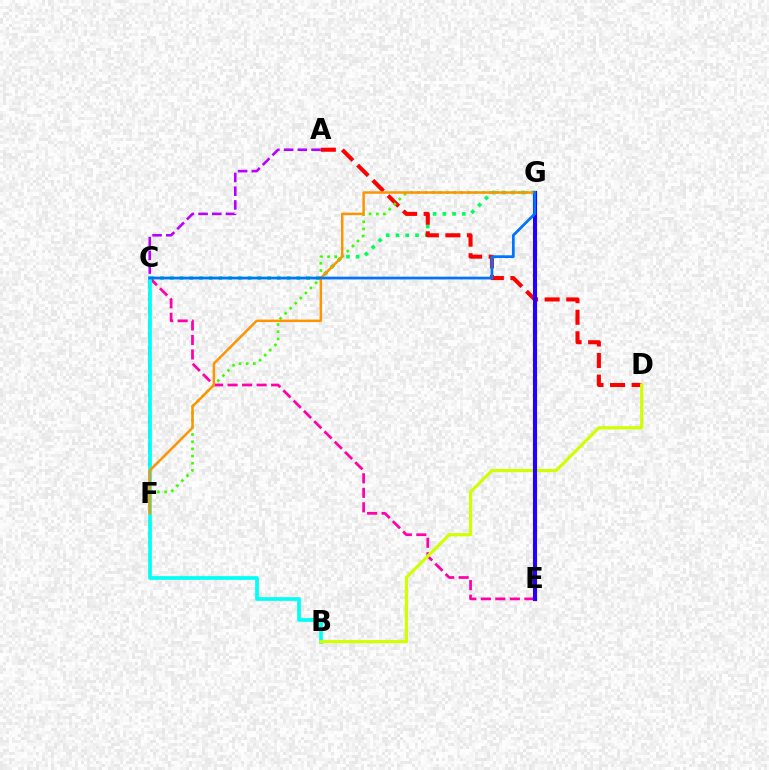{('C', 'G'): [{'color': '#00ff5c', 'line_style': 'dotted', 'thickness': 2.65}, {'color': '#0074ff', 'line_style': 'solid', 'thickness': 1.98}], ('A', 'D'): [{'color': '#ff0000', 'line_style': 'dashed', 'thickness': 2.93}], ('C', 'E'): [{'color': '#ff00ac', 'line_style': 'dashed', 'thickness': 1.97}], ('A', 'F'): [{'color': '#b900ff', 'line_style': 'dashed', 'thickness': 1.86}], ('B', 'C'): [{'color': '#00fff6', 'line_style': 'solid', 'thickness': 2.67}], ('B', 'D'): [{'color': '#d1ff00', 'line_style': 'solid', 'thickness': 2.28}], ('F', 'G'): [{'color': '#3dff00', 'line_style': 'dotted', 'thickness': 1.95}, {'color': '#ff9400', 'line_style': 'solid', 'thickness': 1.79}], ('E', 'G'): [{'color': '#2500ff', 'line_style': 'solid', 'thickness': 2.95}]}